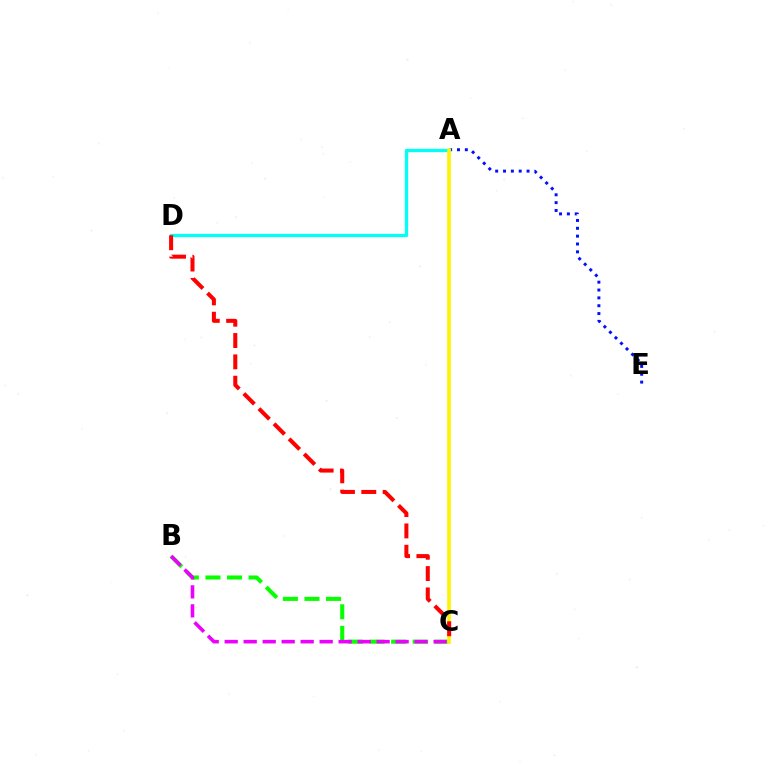{('A', 'E'): [{'color': '#0010ff', 'line_style': 'dotted', 'thickness': 2.13}], ('B', 'C'): [{'color': '#08ff00', 'line_style': 'dashed', 'thickness': 2.93}, {'color': '#ee00ff', 'line_style': 'dashed', 'thickness': 2.58}], ('A', 'D'): [{'color': '#00fff6', 'line_style': 'solid', 'thickness': 2.36}], ('A', 'C'): [{'color': '#fcf500', 'line_style': 'solid', 'thickness': 2.62}], ('C', 'D'): [{'color': '#ff0000', 'line_style': 'dashed', 'thickness': 2.9}]}